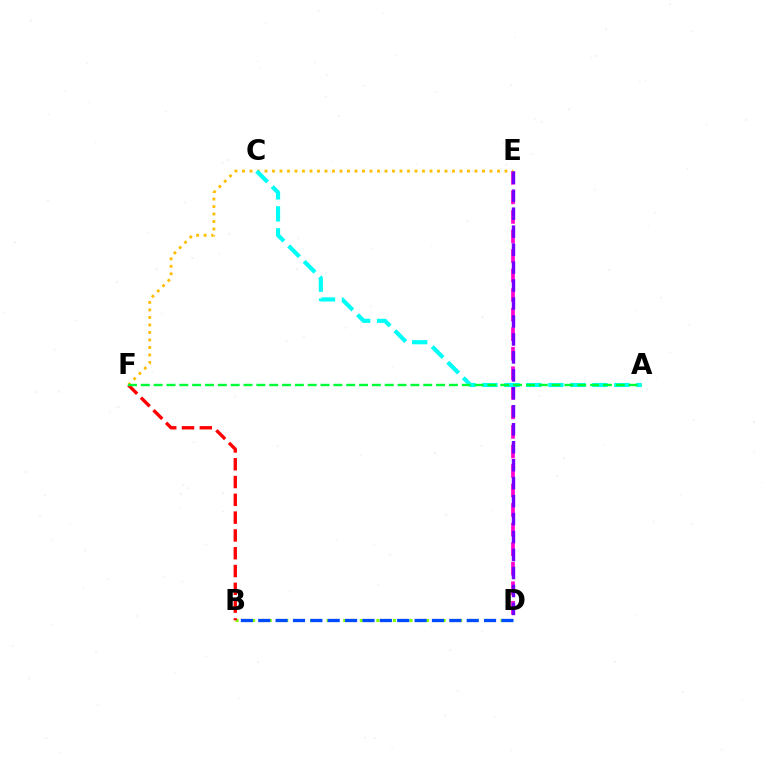{('D', 'E'): [{'color': '#ff00cf', 'line_style': 'dashed', 'thickness': 2.66}, {'color': '#7200ff', 'line_style': 'dashed', 'thickness': 2.44}], ('B', 'D'): [{'color': '#84ff00', 'line_style': 'dotted', 'thickness': 2.25}, {'color': '#004bff', 'line_style': 'dashed', 'thickness': 2.36}], ('B', 'F'): [{'color': '#ff0000', 'line_style': 'dashed', 'thickness': 2.42}], ('E', 'F'): [{'color': '#ffbd00', 'line_style': 'dotted', 'thickness': 2.04}], ('A', 'C'): [{'color': '#00fff6', 'line_style': 'dashed', 'thickness': 2.99}], ('A', 'F'): [{'color': '#00ff39', 'line_style': 'dashed', 'thickness': 1.74}]}